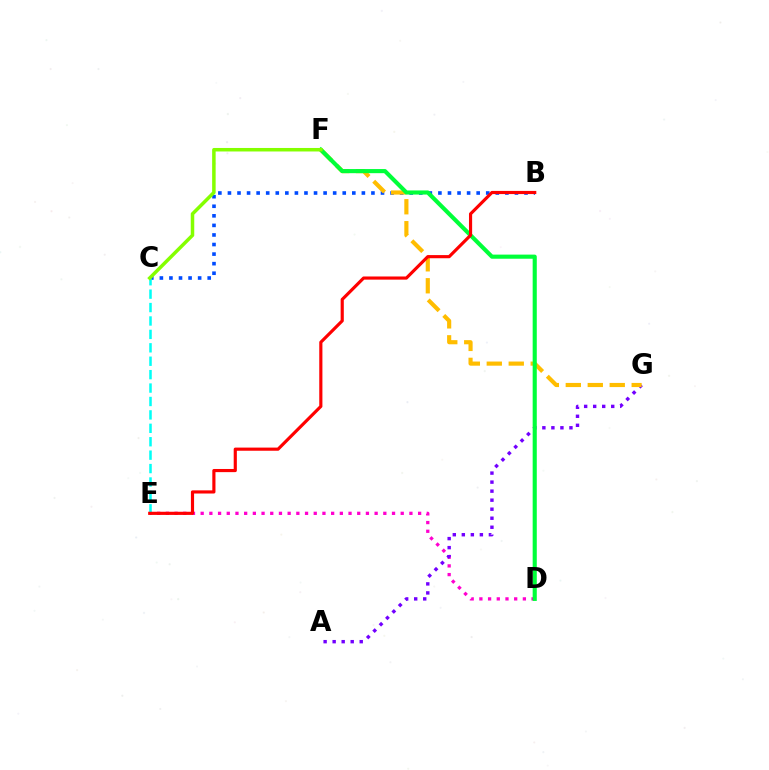{('D', 'E'): [{'color': '#ff00cf', 'line_style': 'dotted', 'thickness': 2.36}], ('A', 'G'): [{'color': '#7200ff', 'line_style': 'dotted', 'thickness': 2.45}], ('B', 'C'): [{'color': '#004bff', 'line_style': 'dotted', 'thickness': 2.6}], ('F', 'G'): [{'color': '#ffbd00', 'line_style': 'dashed', 'thickness': 2.98}], ('C', 'E'): [{'color': '#00fff6', 'line_style': 'dashed', 'thickness': 1.82}], ('D', 'F'): [{'color': '#00ff39', 'line_style': 'solid', 'thickness': 2.96}], ('B', 'E'): [{'color': '#ff0000', 'line_style': 'solid', 'thickness': 2.27}], ('C', 'F'): [{'color': '#84ff00', 'line_style': 'solid', 'thickness': 2.52}]}